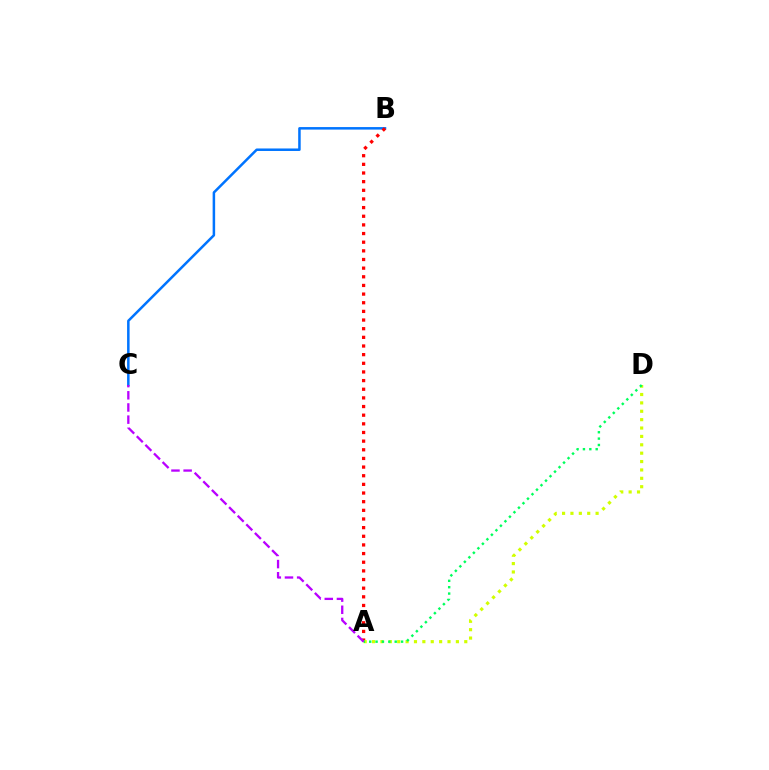{('B', 'C'): [{'color': '#0074ff', 'line_style': 'solid', 'thickness': 1.81}], ('A', 'B'): [{'color': '#ff0000', 'line_style': 'dotted', 'thickness': 2.35}], ('A', 'D'): [{'color': '#d1ff00', 'line_style': 'dotted', 'thickness': 2.28}, {'color': '#00ff5c', 'line_style': 'dotted', 'thickness': 1.73}], ('A', 'C'): [{'color': '#b900ff', 'line_style': 'dashed', 'thickness': 1.65}]}